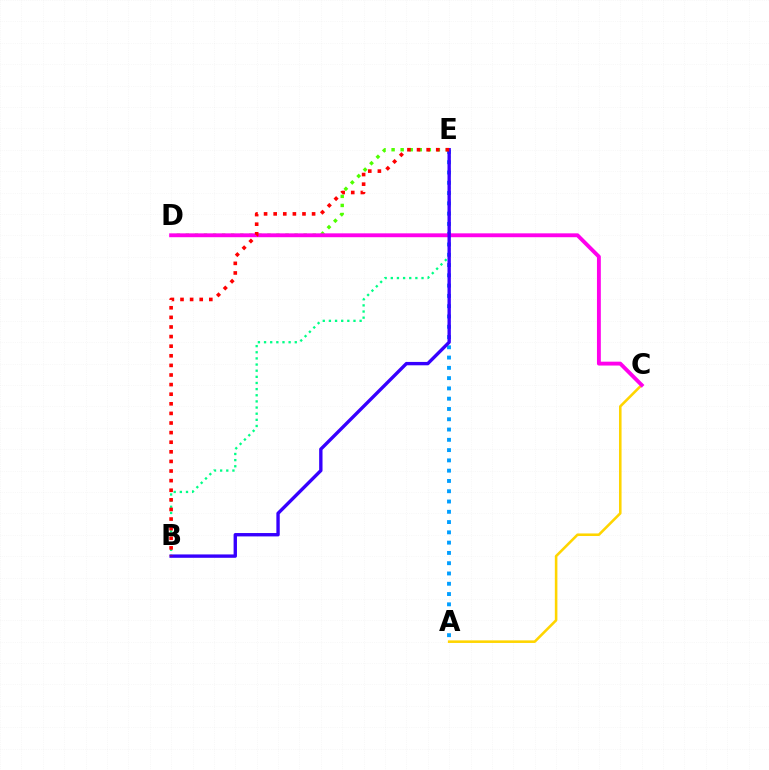{('D', 'E'): [{'color': '#4fff00', 'line_style': 'dotted', 'thickness': 2.46}], ('A', 'E'): [{'color': '#009eff', 'line_style': 'dotted', 'thickness': 2.79}], ('A', 'C'): [{'color': '#ffd500', 'line_style': 'solid', 'thickness': 1.85}], ('C', 'D'): [{'color': '#ff00ed', 'line_style': 'solid', 'thickness': 2.79}], ('B', 'E'): [{'color': '#00ff86', 'line_style': 'dotted', 'thickness': 1.67}, {'color': '#3700ff', 'line_style': 'solid', 'thickness': 2.42}, {'color': '#ff0000', 'line_style': 'dotted', 'thickness': 2.61}]}